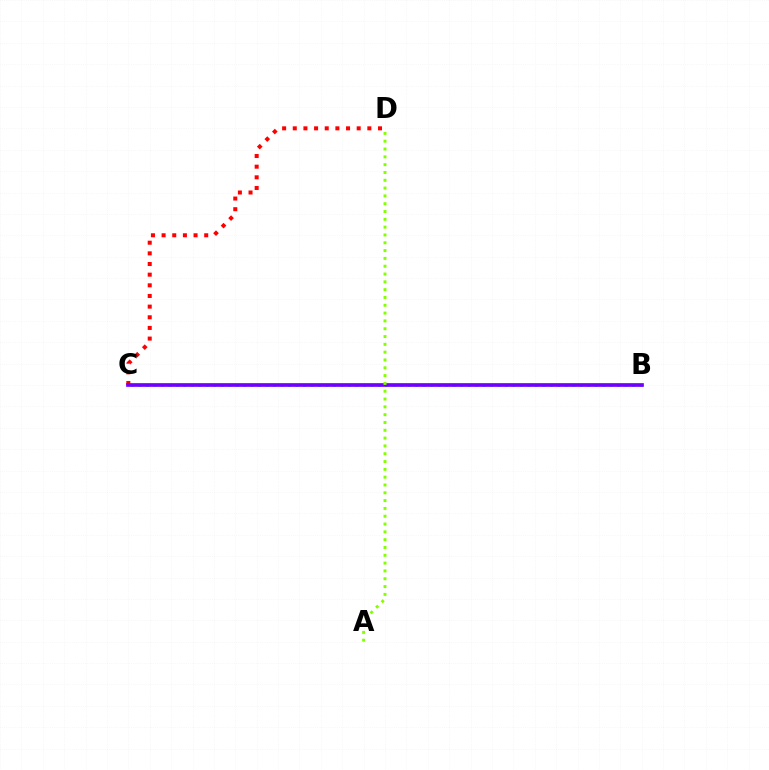{('C', 'D'): [{'color': '#ff0000', 'line_style': 'dotted', 'thickness': 2.89}], ('B', 'C'): [{'color': '#00fff6', 'line_style': 'dotted', 'thickness': 2.03}, {'color': '#7200ff', 'line_style': 'solid', 'thickness': 2.66}], ('A', 'D'): [{'color': '#84ff00', 'line_style': 'dotted', 'thickness': 2.12}]}